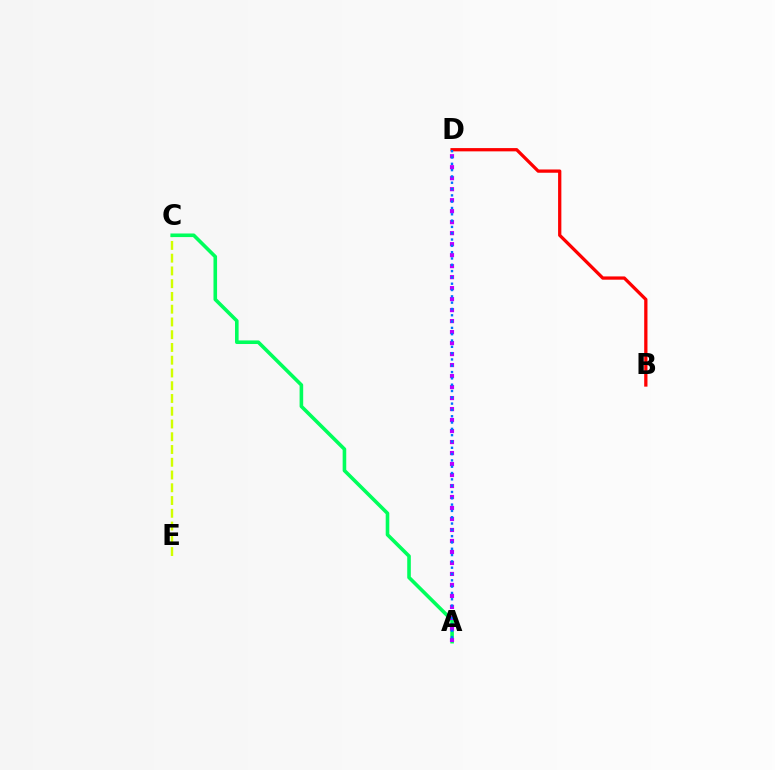{('B', 'D'): [{'color': '#ff0000', 'line_style': 'solid', 'thickness': 2.35}], ('C', 'E'): [{'color': '#d1ff00', 'line_style': 'dashed', 'thickness': 1.73}], ('A', 'C'): [{'color': '#00ff5c', 'line_style': 'solid', 'thickness': 2.59}], ('A', 'D'): [{'color': '#b900ff', 'line_style': 'dotted', 'thickness': 2.99}, {'color': '#0074ff', 'line_style': 'dotted', 'thickness': 1.71}]}